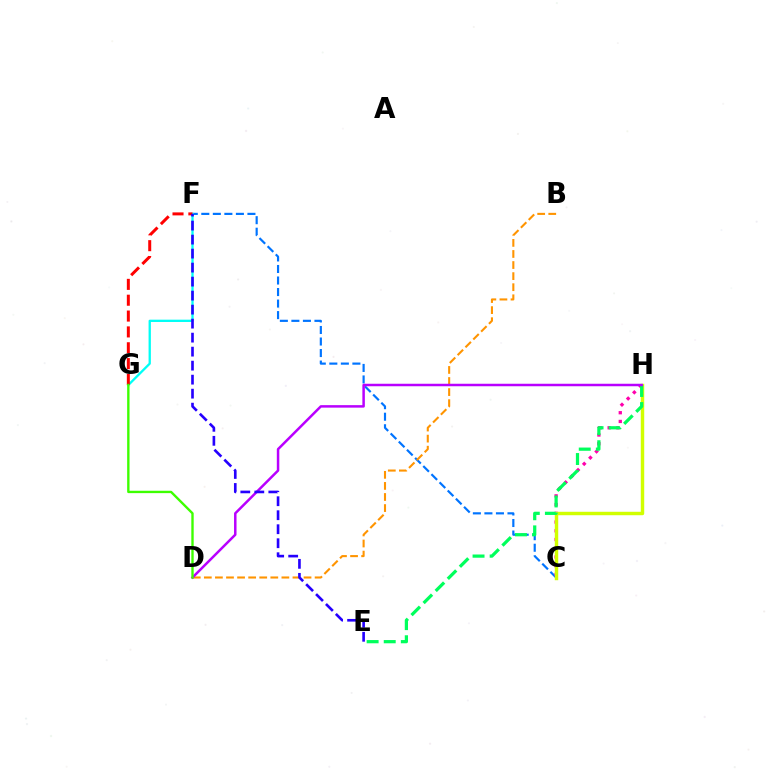{('C', 'F'): [{'color': '#0074ff', 'line_style': 'dashed', 'thickness': 1.57}], ('B', 'D'): [{'color': '#ff9400', 'line_style': 'dashed', 'thickness': 1.5}], ('F', 'G'): [{'color': '#00fff6', 'line_style': 'solid', 'thickness': 1.67}, {'color': '#ff0000', 'line_style': 'dashed', 'thickness': 2.15}], ('C', 'H'): [{'color': '#ff00ac', 'line_style': 'dotted', 'thickness': 2.37}, {'color': '#d1ff00', 'line_style': 'solid', 'thickness': 2.48}], ('E', 'H'): [{'color': '#00ff5c', 'line_style': 'dashed', 'thickness': 2.32}], ('D', 'H'): [{'color': '#b900ff', 'line_style': 'solid', 'thickness': 1.8}], ('E', 'F'): [{'color': '#2500ff', 'line_style': 'dashed', 'thickness': 1.9}], ('D', 'G'): [{'color': '#3dff00', 'line_style': 'solid', 'thickness': 1.71}]}